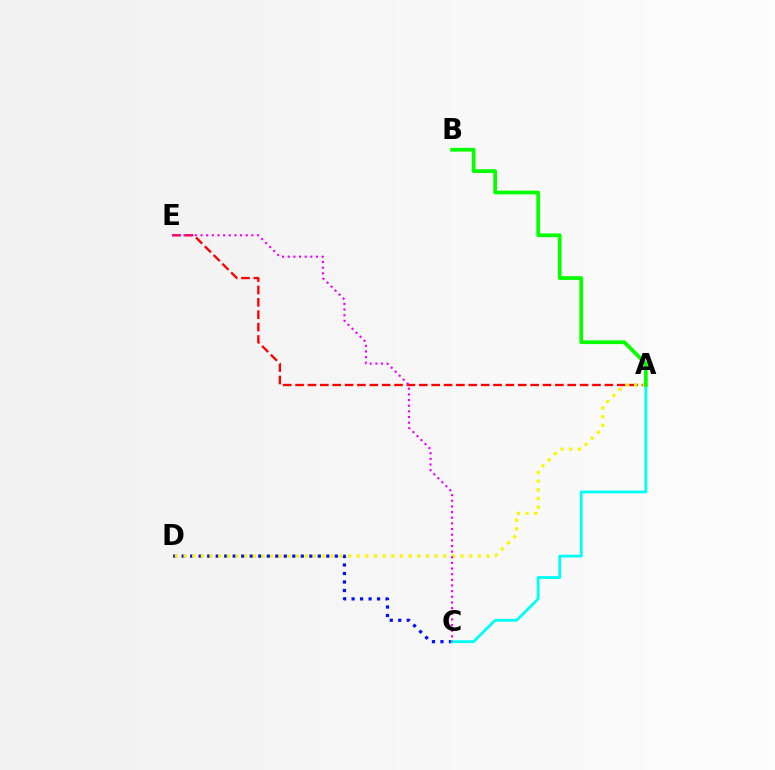{('C', 'D'): [{'color': '#0010ff', 'line_style': 'dotted', 'thickness': 2.31}], ('A', 'E'): [{'color': '#ff0000', 'line_style': 'dashed', 'thickness': 1.68}], ('A', 'D'): [{'color': '#fcf500', 'line_style': 'dotted', 'thickness': 2.35}], ('A', 'C'): [{'color': '#00fff6', 'line_style': 'solid', 'thickness': 2.04}], ('A', 'B'): [{'color': '#08ff00', 'line_style': 'solid', 'thickness': 2.7}], ('C', 'E'): [{'color': '#ee00ff', 'line_style': 'dotted', 'thickness': 1.53}]}